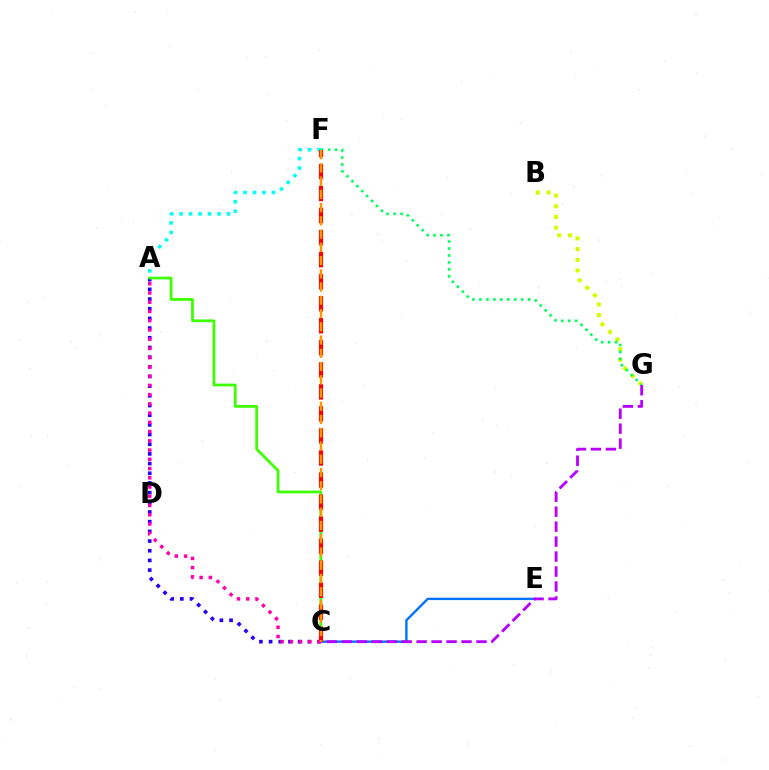{('A', 'F'): [{'color': '#00fff6', 'line_style': 'dotted', 'thickness': 2.58}], ('A', 'C'): [{'color': '#2500ff', 'line_style': 'dotted', 'thickness': 2.63}, {'color': '#3dff00', 'line_style': 'solid', 'thickness': 1.98}, {'color': '#ff00ac', 'line_style': 'dotted', 'thickness': 2.51}], ('B', 'G'): [{'color': '#d1ff00', 'line_style': 'dotted', 'thickness': 2.91}], ('C', 'E'): [{'color': '#0074ff', 'line_style': 'solid', 'thickness': 1.71}], ('F', 'G'): [{'color': '#00ff5c', 'line_style': 'dotted', 'thickness': 1.89}], ('C', 'G'): [{'color': '#b900ff', 'line_style': 'dashed', 'thickness': 2.03}], ('C', 'F'): [{'color': '#ff0000', 'line_style': 'dashed', 'thickness': 2.99}, {'color': '#ff9400', 'line_style': 'dashed', 'thickness': 1.8}]}